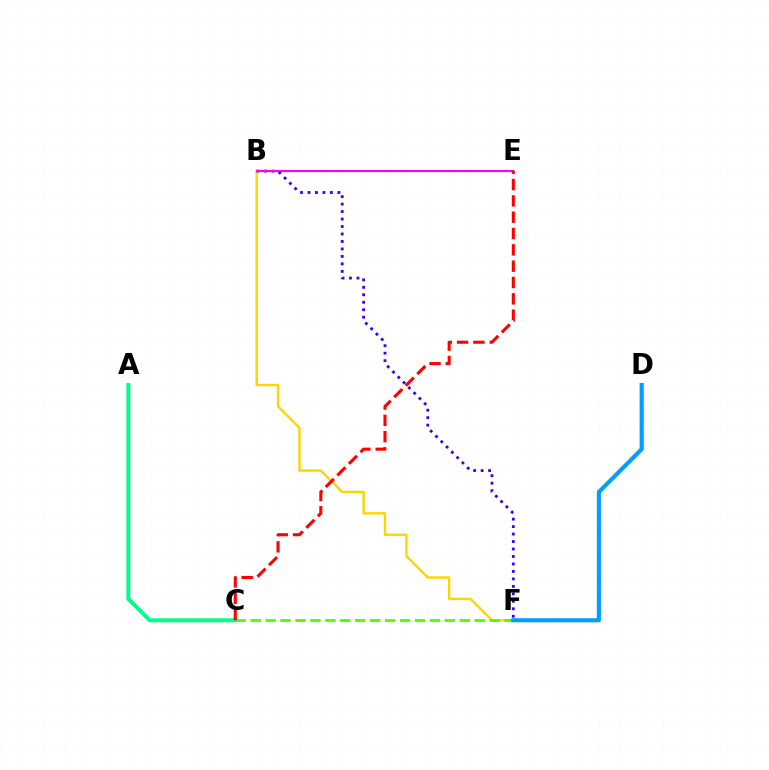{('B', 'F'): [{'color': '#ffd500', 'line_style': 'solid', 'thickness': 1.74}, {'color': '#3700ff', 'line_style': 'dotted', 'thickness': 2.03}], ('C', 'F'): [{'color': '#4fff00', 'line_style': 'dashed', 'thickness': 2.03}], ('A', 'C'): [{'color': '#00ff86', 'line_style': 'solid', 'thickness': 2.86}], ('B', 'E'): [{'color': '#ff00ed', 'line_style': 'solid', 'thickness': 1.55}], ('C', 'E'): [{'color': '#ff0000', 'line_style': 'dashed', 'thickness': 2.22}], ('D', 'F'): [{'color': '#009eff', 'line_style': 'solid', 'thickness': 2.96}]}